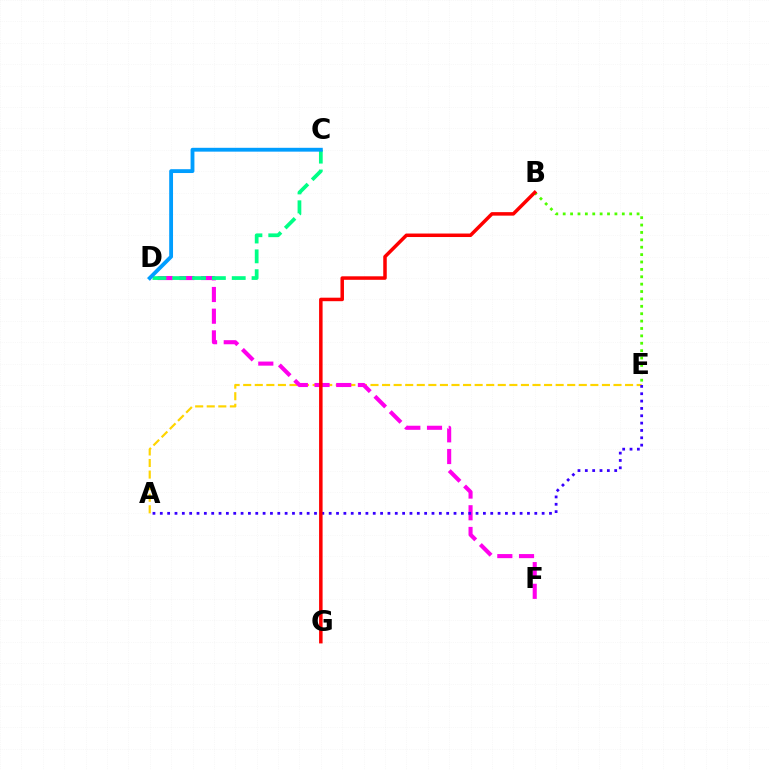{('A', 'E'): [{'color': '#ffd500', 'line_style': 'dashed', 'thickness': 1.57}, {'color': '#3700ff', 'line_style': 'dotted', 'thickness': 2.0}], ('B', 'E'): [{'color': '#4fff00', 'line_style': 'dotted', 'thickness': 2.01}], ('D', 'F'): [{'color': '#ff00ed', 'line_style': 'dashed', 'thickness': 2.95}], ('C', 'D'): [{'color': '#00ff86', 'line_style': 'dashed', 'thickness': 2.69}, {'color': '#009eff', 'line_style': 'solid', 'thickness': 2.76}], ('B', 'G'): [{'color': '#ff0000', 'line_style': 'solid', 'thickness': 2.52}]}